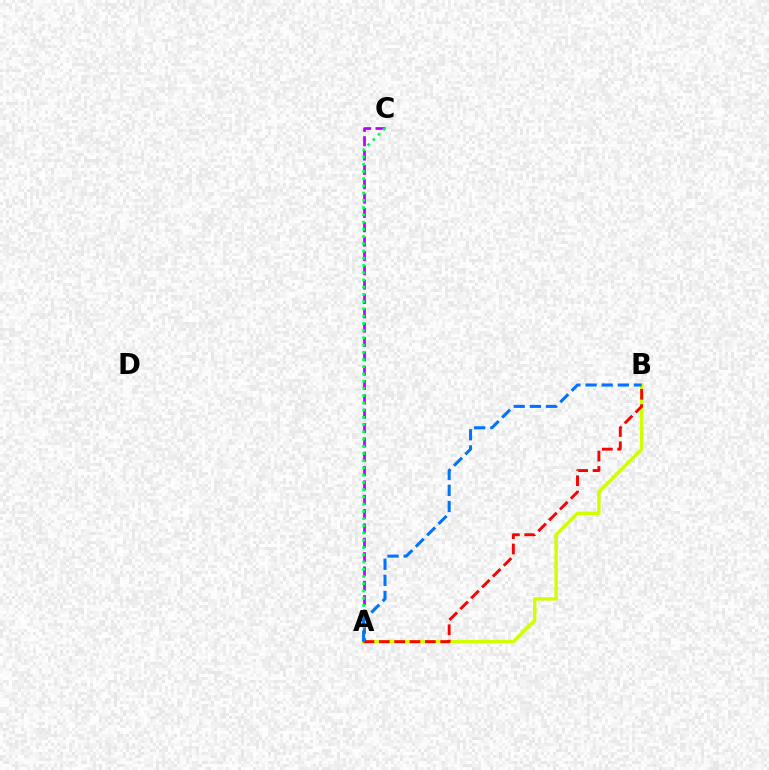{('A', 'B'): [{'color': '#d1ff00', 'line_style': 'solid', 'thickness': 2.45}, {'color': '#ff0000', 'line_style': 'dashed', 'thickness': 2.08}, {'color': '#0074ff', 'line_style': 'dashed', 'thickness': 2.19}], ('A', 'C'): [{'color': '#b900ff', 'line_style': 'dashed', 'thickness': 1.95}, {'color': '#00ff5c', 'line_style': 'dotted', 'thickness': 1.96}]}